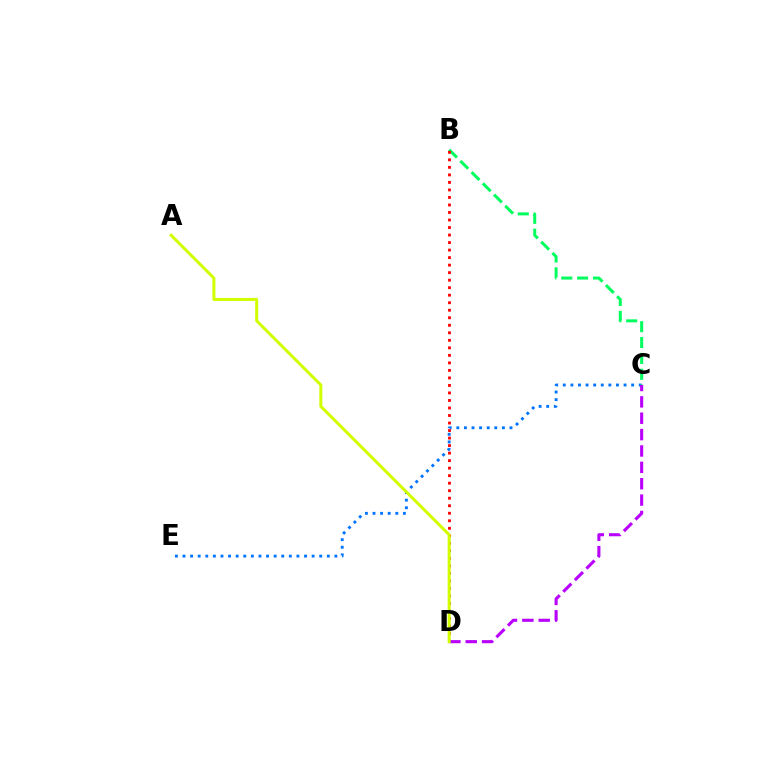{('C', 'E'): [{'color': '#0074ff', 'line_style': 'dotted', 'thickness': 2.06}], ('B', 'C'): [{'color': '#00ff5c', 'line_style': 'dashed', 'thickness': 2.15}], ('B', 'D'): [{'color': '#ff0000', 'line_style': 'dotted', 'thickness': 2.04}], ('C', 'D'): [{'color': '#b900ff', 'line_style': 'dashed', 'thickness': 2.22}], ('A', 'D'): [{'color': '#d1ff00', 'line_style': 'solid', 'thickness': 2.17}]}